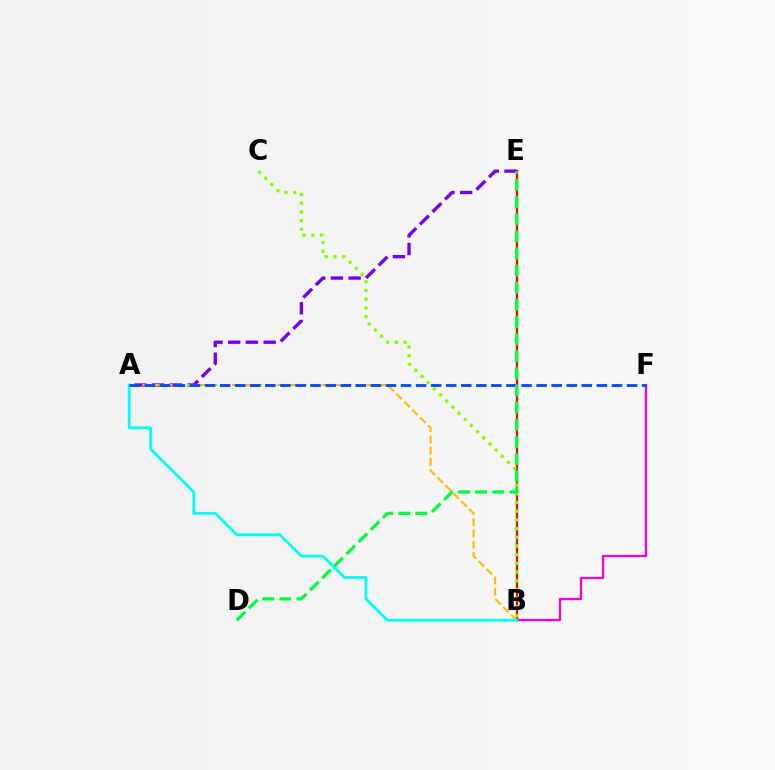{('A', 'E'): [{'color': '#7200ff', 'line_style': 'dashed', 'thickness': 2.41}], ('B', 'E'): [{'color': '#ff0000', 'line_style': 'solid', 'thickness': 1.6}], ('B', 'F'): [{'color': '#ff00cf', 'line_style': 'solid', 'thickness': 1.66}], ('B', 'C'): [{'color': '#84ff00', 'line_style': 'dotted', 'thickness': 2.37}], ('A', 'B'): [{'color': '#ffbd00', 'line_style': 'dashed', 'thickness': 1.52}, {'color': '#00fff6', 'line_style': 'solid', 'thickness': 2.01}], ('A', 'F'): [{'color': '#004bff', 'line_style': 'dashed', 'thickness': 2.05}], ('D', 'E'): [{'color': '#00ff39', 'line_style': 'dashed', 'thickness': 2.33}]}